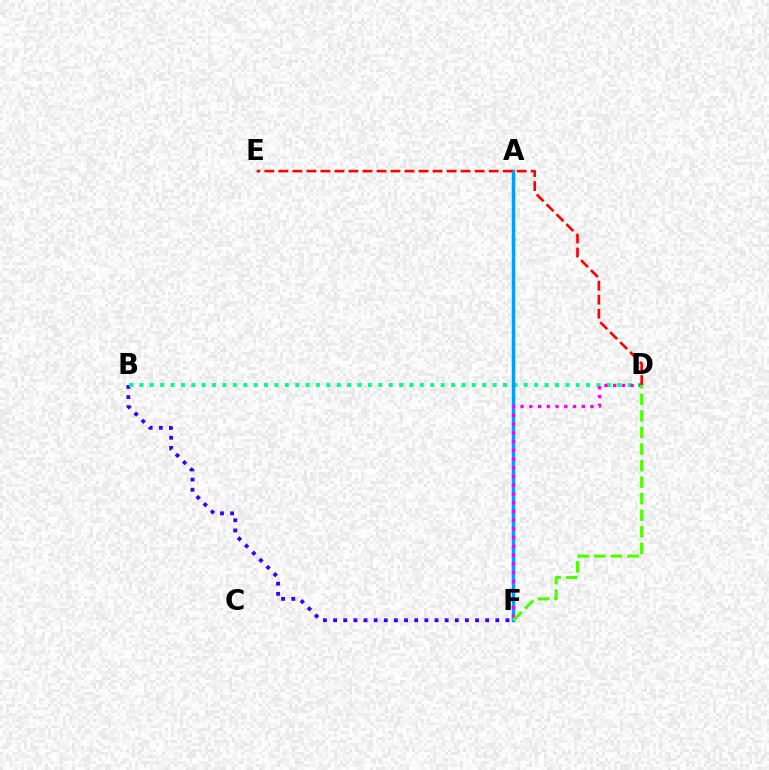{('B', 'F'): [{'color': '#3700ff', 'line_style': 'dotted', 'thickness': 2.75}], ('A', 'F'): [{'color': '#ffd500', 'line_style': 'dotted', 'thickness': 1.93}, {'color': '#009eff', 'line_style': 'solid', 'thickness': 2.51}], ('B', 'D'): [{'color': '#00ff86', 'line_style': 'dotted', 'thickness': 2.82}], ('D', 'E'): [{'color': '#ff0000', 'line_style': 'dashed', 'thickness': 1.9}], ('D', 'F'): [{'color': '#ff00ed', 'line_style': 'dotted', 'thickness': 2.37}, {'color': '#4fff00', 'line_style': 'dashed', 'thickness': 2.25}]}